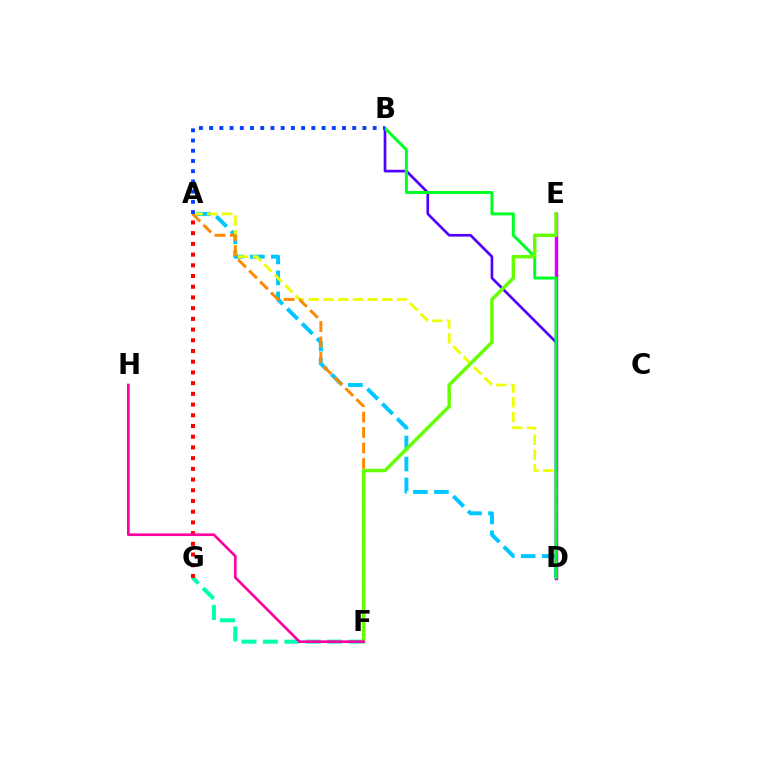{('F', 'G'): [{'color': '#00ffaf', 'line_style': 'dashed', 'thickness': 2.91}], ('A', 'G'): [{'color': '#ff0000', 'line_style': 'dotted', 'thickness': 2.91}], ('D', 'E'): [{'color': '#d600ff', 'line_style': 'solid', 'thickness': 2.49}], ('A', 'D'): [{'color': '#00c7ff', 'line_style': 'dashed', 'thickness': 2.85}, {'color': '#eeff00', 'line_style': 'dashed', 'thickness': 2.0}], ('B', 'D'): [{'color': '#4f00ff', 'line_style': 'solid', 'thickness': 1.92}, {'color': '#00ff27', 'line_style': 'solid', 'thickness': 2.14}], ('A', 'F'): [{'color': '#ff8800', 'line_style': 'dashed', 'thickness': 2.1}], ('A', 'B'): [{'color': '#003fff', 'line_style': 'dotted', 'thickness': 2.78}], ('E', 'F'): [{'color': '#66ff00', 'line_style': 'solid', 'thickness': 2.49}], ('F', 'H'): [{'color': '#ff00a0', 'line_style': 'solid', 'thickness': 1.92}]}